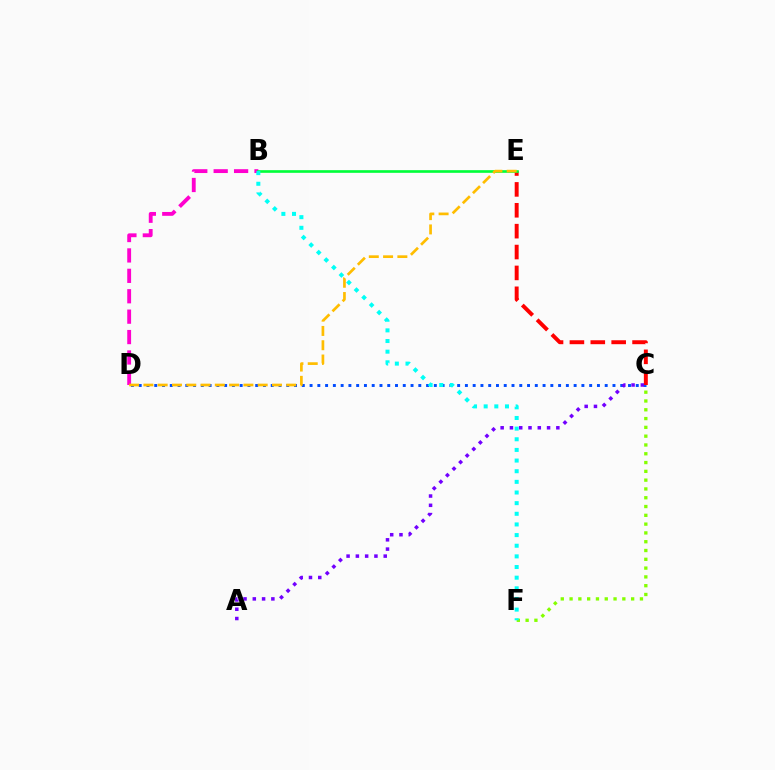{('B', 'D'): [{'color': '#ff00cf', 'line_style': 'dashed', 'thickness': 2.77}], ('C', 'D'): [{'color': '#004bff', 'line_style': 'dotted', 'thickness': 2.11}], ('C', 'E'): [{'color': '#ff0000', 'line_style': 'dashed', 'thickness': 2.84}], ('C', 'F'): [{'color': '#84ff00', 'line_style': 'dotted', 'thickness': 2.39}], ('A', 'C'): [{'color': '#7200ff', 'line_style': 'dotted', 'thickness': 2.52}], ('B', 'E'): [{'color': '#00ff39', 'line_style': 'solid', 'thickness': 1.9}], ('B', 'F'): [{'color': '#00fff6', 'line_style': 'dotted', 'thickness': 2.89}], ('D', 'E'): [{'color': '#ffbd00', 'line_style': 'dashed', 'thickness': 1.94}]}